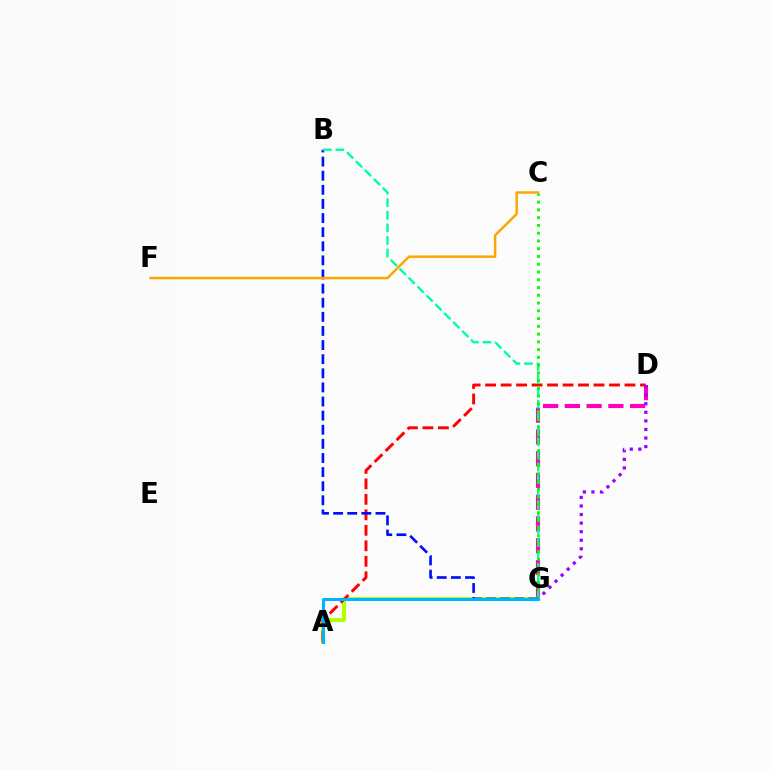{('A', 'G'): [{'color': '#b3ff00', 'line_style': 'solid', 'thickness': 2.9}, {'color': '#00b5ff', 'line_style': 'solid', 'thickness': 2.18}], ('A', 'D'): [{'color': '#ff0000', 'line_style': 'dashed', 'thickness': 2.1}], ('D', 'G'): [{'color': '#ff00bd', 'line_style': 'dashed', 'thickness': 2.96}, {'color': '#9b00ff', 'line_style': 'dotted', 'thickness': 2.33}], ('B', 'G'): [{'color': '#0010ff', 'line_style': 'dashed', 'thickness': 1.92}, {'color': '#00ff9d', 'line_style': 'dashed', 'thickness': 1.71}], ('C', 'G'): [{'color': '#08ff00', 'line_style': 'dotted', 'thickness': 2.11}], ('C', 'F'): [{'color': '#ffa500', 'line_style': 'solid', 'thickness': 1.78}]}